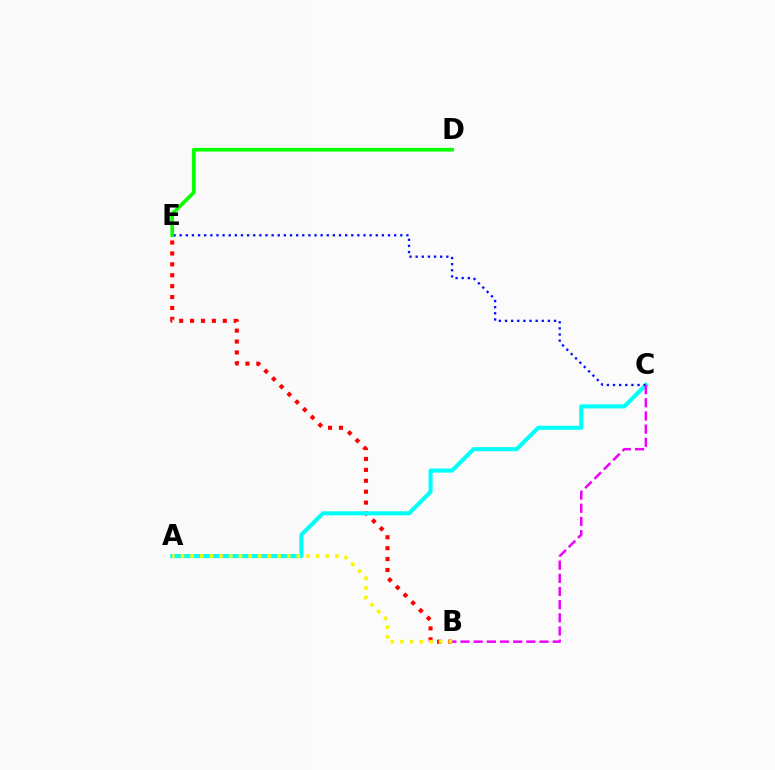{('B', 'E'): [{'color': '#ff0000', 'line_style': 'dotted', 'thickness': 2.96}], ('A', 'C'): [{'color': '#00fff6', 'line_style': 'solid', 'thickness': 2.94}], ('C', 'E'): [{'color': '#0010ff', 'line_style': 'dotted', 'thickness': 1.66}], ('B', 'C'): [{'color': '#ee00ff', 'line_style': 'dashed', 'thickness': 1.79}], ('D', 'E'): [{'color': '#08ff00', 'line_style': 'solid', 'thickness': 2.64}], ('A', 'B'): [{'color': '#fcf500', 'line_style': 'dotted', 'thickness': 2.62}]}